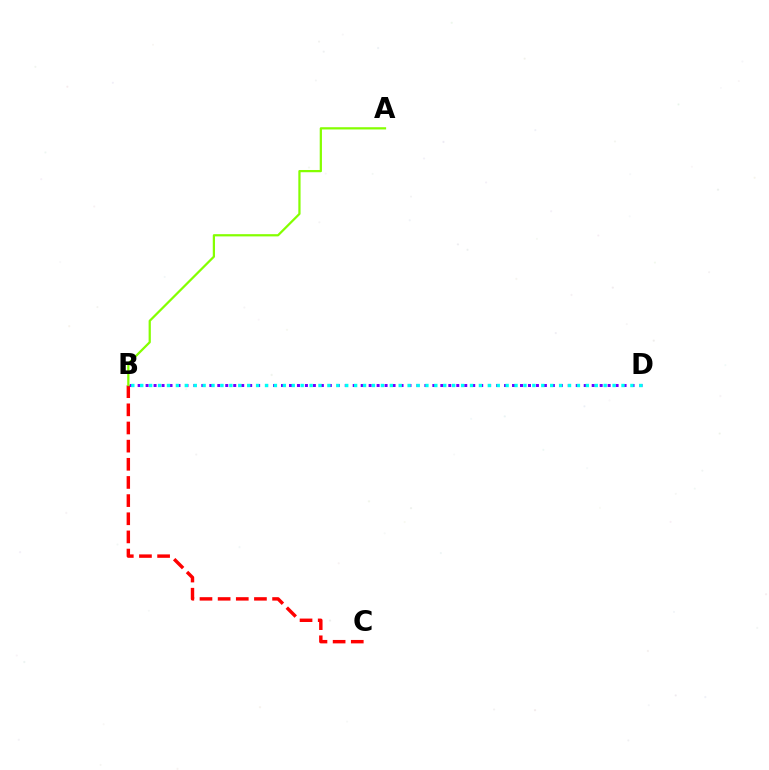{('B', 'C'): [{'color': '#ff0000', 'line_style': 'dashed', 'thickness': 2.47}], ('B', 'D'): [{'color': '#7200ff', 'line_style': 'dotted', 'thickness': 2.16}, {'color': '#00fff6', 'line_style': 'dotted', 'thickness': 2.42}], ('A', 'B'): [{'color': '#84ff00', 'line_style': 'solid', 'thickness': 1.61}]}